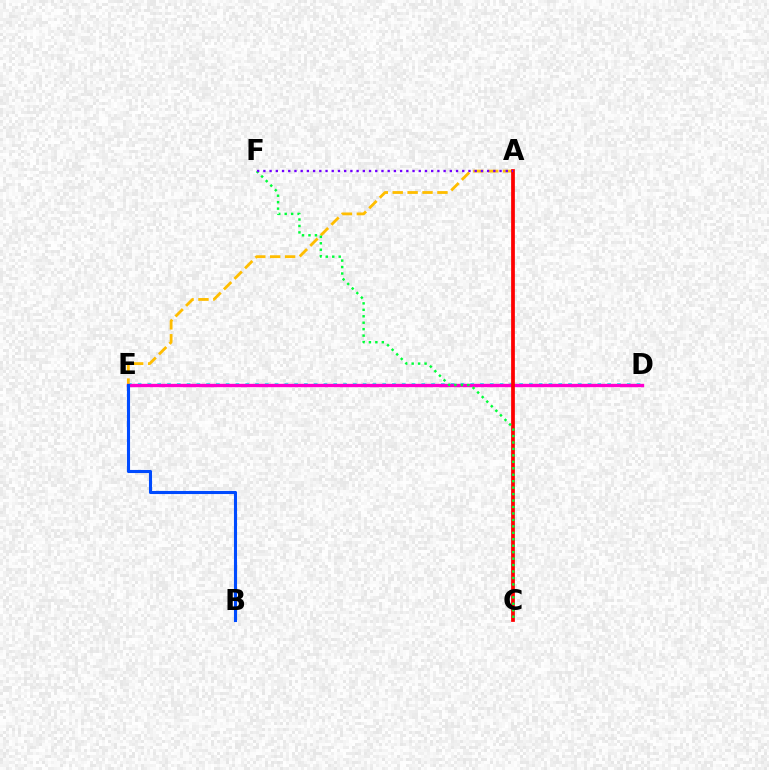{('D', 'E'): [{'color': '#00fff6', 'line_style': 'dotted', 'thickness': 2.66}, {'color': '#84ff00', 'line_style': 'dashed', 'thickness': 1.98}, {'color': '#ff00cf', 'line_style': 'solid', 'thickness': 2.42}], ('A', 'E'): [{'color': '#ffbd00', 'line_style': 'dashed', 'thickness': 2.03}], ('A', 'C'): [{'color': '#ff0000', 'line_style': 'solid', 'thickness': 2.69}], ('C', 'F'): [{'color': '#00ff39', 'line_style': 'dotted', 'thickness': 1.75}], ('B', 'E'): [{'color': '#004bff', 'line_style': 'solid', 'thickness': 2.23}], ('A', 'F'): [{'color': '#7200ff', 'line_style': 'dotted', 'thickness': 1.69}]}